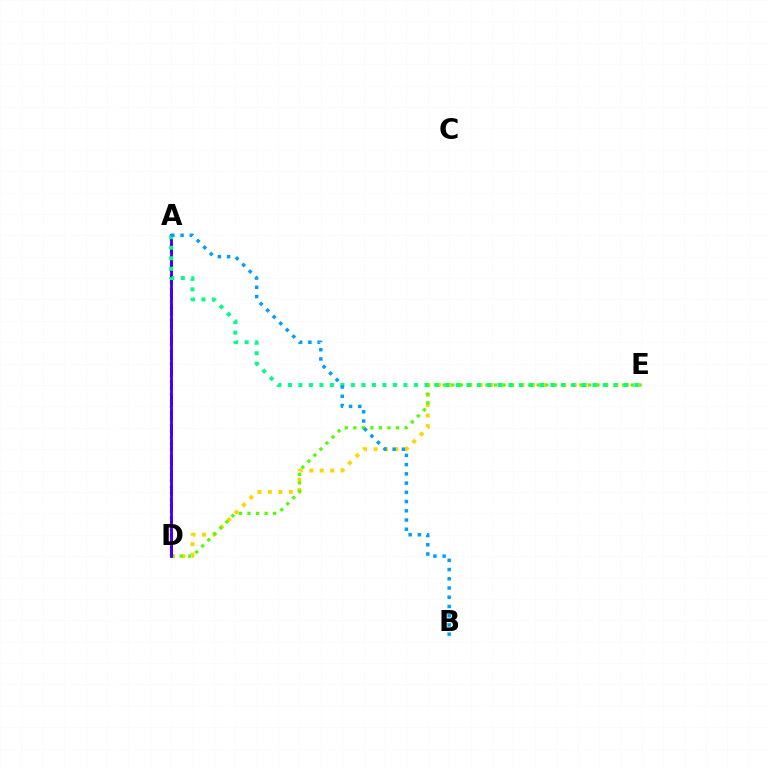{('D', 'E'): [{'color': '#ffd500', 'line_style': 'dotted', 'thickness': 2.84}, {'color': '#4fff00', 'line_style': 'dotted', 'thickness': 2.32}], ('A', 'D'): [{'color': '#ff0000', 'line_style': 'dashed', 'thickness': 2.05}, {'color': '#ff00ed', 'line_style': 'dotted', 'thickness': 1.68}, {'color': '#3700ff', 'line_style': 'solid', 'thickness': 2.03}], ('A', 'E'): [{'color': '#00ff86', 'line_style': 'dotted', 'thickness': 2.85}], ('A', 'B'): [{'color': '#009eff', 'line_style': 'dotted', 'thickness': 2.51}]}